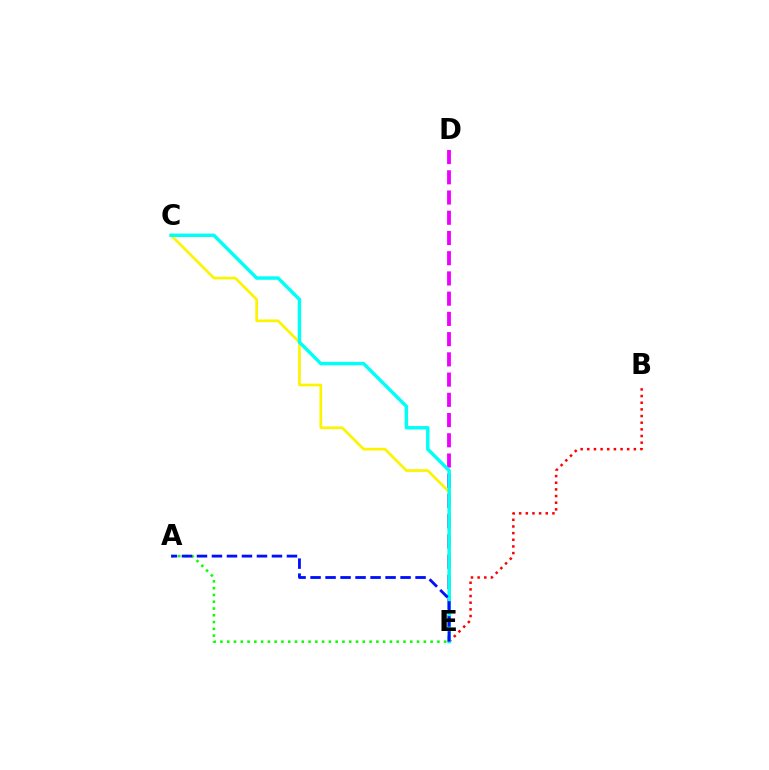{('D', 'E'): [{'color': '#ee00ff', 'line_style': 'dashed', 'thickness': 2.75}], ('B', 'E'): [{'color': '#ff0000', 'line_style': 'dotted', 'thickness': 1.81}], ('C', 'E'): [{'color': '#fcf500', 'line_style': 'solid', 'thickness': 1.95}, {'color': '#00fff6', 'line_style': 'solid', 'thickness': 2.48}], ('A', 'E'): [{'color': '#08ff00', 'line_style': 'dotted', 'thickness': 1.84}, {'color': '#0010ff', 'line_style': 'dashed', 'thickness': 2.04}]}